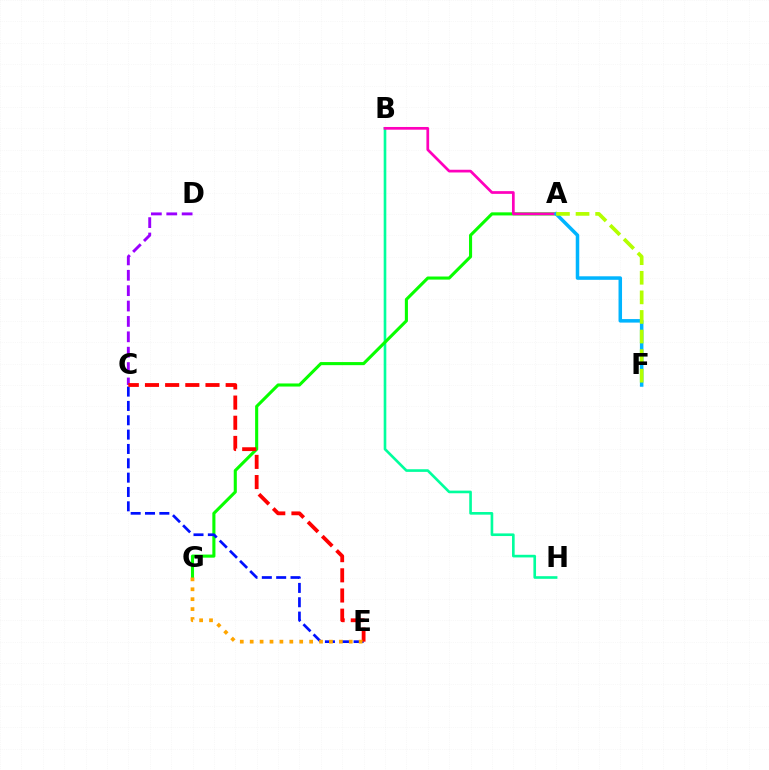{('B', 'H'): [{'color': '#00ff9d', 'line_style': 'solid', 'thickness': 1.9}], ('A', 'G'): [{'color': '#08ff00', 'line_style': 'solid', 'thickness': 2.22}], ('C', 'E'): [{'color': '#0010ff', 'line_style': 'dashed', 'thickness': 1.95}, {'color': '#ff0000', 'line_style': 'dashed', 'thickness': 2.74}], ('A', 'B'): [{'color': '#ff00bd', 'line_style': 'solid', 'thickness': 1.96}], ('C', 'D'): [{'color': '#9b00ff', 'line_style': 'dashed', 'thickness': 2.09}], ('A', 'F'): [{'color': '#00b5ff', 'line_style': 'solid', 'thickness': 2.53}, {'color': '#b3ff00', 'line_style': 'dashed', 'thickness': 2.66}], ('E', 'G'): [{'color': '#ffa500', 'line_style': 'dotted', 'thickness': 2.69}]}